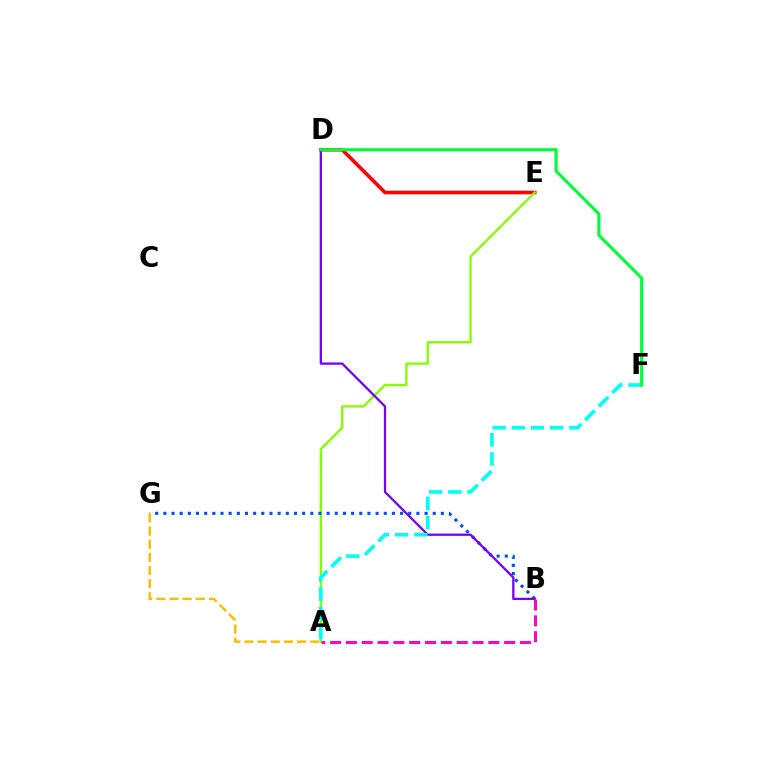{('D', 'E'): [{'color': '#ff0000', 'line_style': 'solid', 'thickness': 2.61}], ('A', 'E'): [{'color': '#84ff00', 'line_style': 'solid', 'thickness': 1.66}], ('B', 'G'): [{'color': '#004bff', 'line_style': 'dotted', 'thickness': 2.22}], ('A', 'G'): [{'color': '#ffbd00', 'line_style': 'dashed', 'thickness': 1.79}], ('B', 'D'): [{'color': '#7200ff', 'line_style': 'solid', 'thickness': 1.64}], ('A', 'F'): [{'color': '#00fff6', 'line_style': 'dashed', 'thickness': 2.61}], ('D', 'F'): [{'color': '#00ff39', 'line_style': 'solid', 'thickness': 2.25}], ('A', 'B'): [{'color': '#ff00cf', 'line_style': 'dashed', 'thickness': 2.15}]}